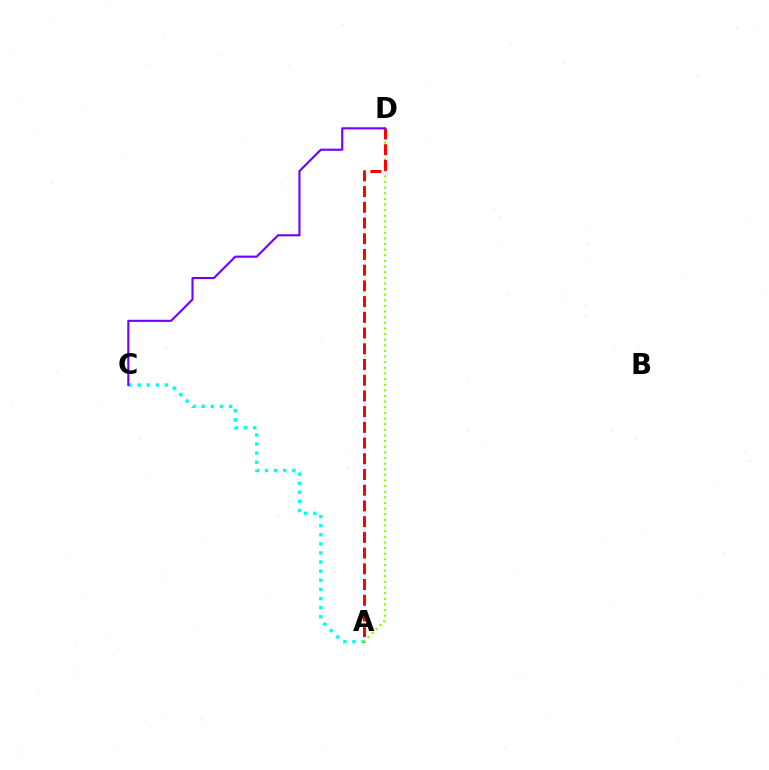{('A', 'C'): [{'color': '#00fff6', 'line_style': 'dotted', 'thickness': 2.48}], ('A', 'D'): [{'color': '#84ff00', 'line_style': 'dotted', 'thickness': 1.53}, {'color': '#ff0000', 'line_style': 'dashed', 'thickness': 2.14}], ('C', 'D'): [{'color': '#7200ff', 'line_style': 'solid', 'thickness': 1.53}]}